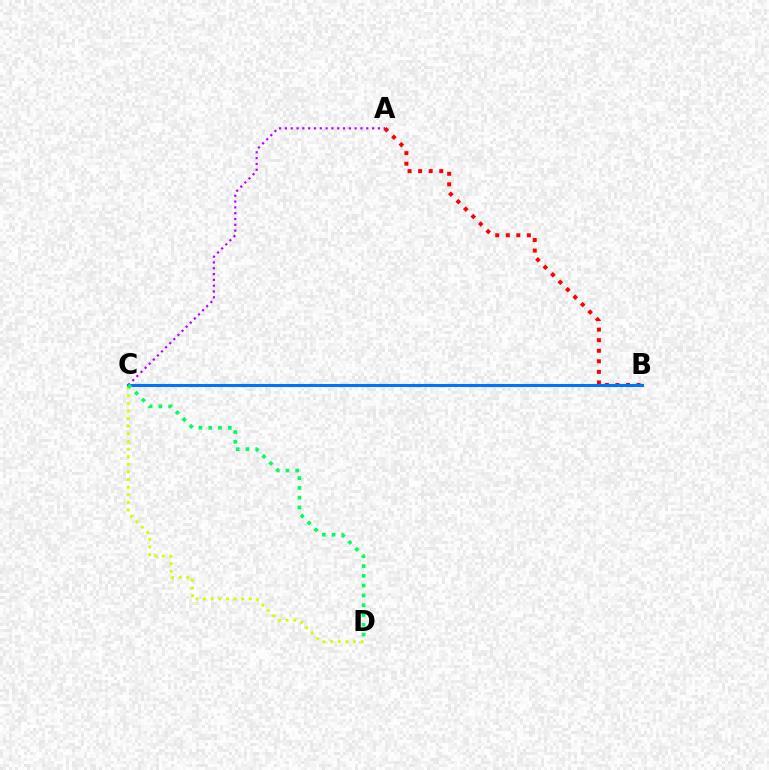{('C', 'D'): [{'color': '#d1ff00', 'line_style': 'dotted', 'thickness': 2.07}, {'color': '#00ff5c', 'line_style': 'dotted', 'thickness': 2.66}], ('A', 'B'): [{'color': '#ff0000', 'line_style': 'dotted', 'thickness': 2.87}], ('A', 'C'): [{'color': '#b900ff', 'line_style': 'dotted', 'thickness': 1.58}], ('B', 'C'): [{'color': '#0074ff', 'line_style': 'solid', 'thickness': 2.19}]}